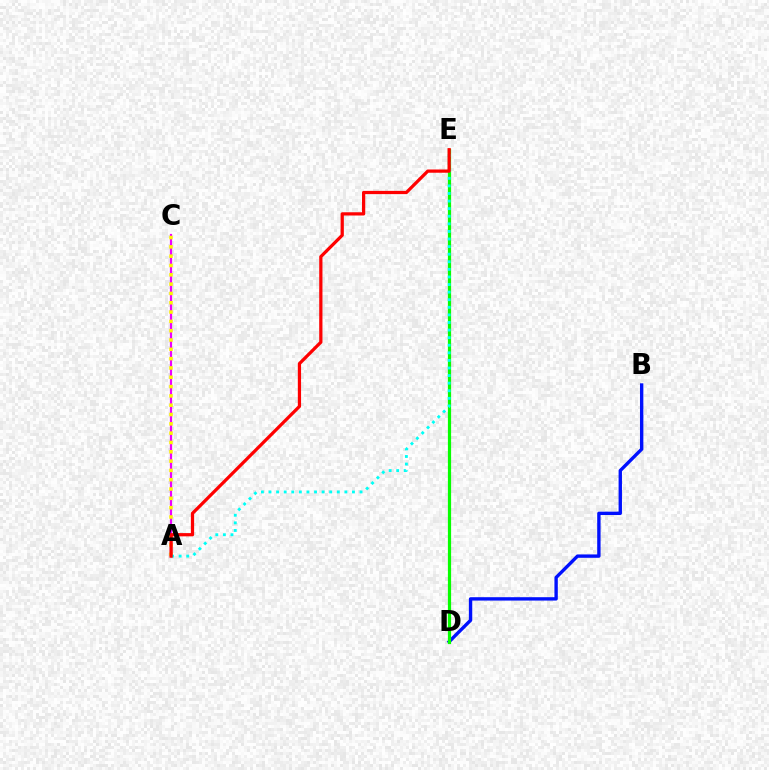{('A', 'C'): [{'color': '#ee00ff', 'line_style': 'solid', 'thickness': 1.59}, {'color': '#fcf500', 'line_style': 'dotted', 'thickness': 2.53}], ('B', 'D'): [{'color': '#0010ff', 'line_style': 'solid', 'thickness': 2.43}], ('D', 'E'): [{'color': '#08ff00', 'line_style': 'solid', 'thickness': 2.31}], ('A', 'E'): [{'color': '#00fff6', 'line_style': 'dotted', 'thickness': 2.06}, {'color': '#ff0000', 'line_style': 'solid', 'thickness': 2.33}]}